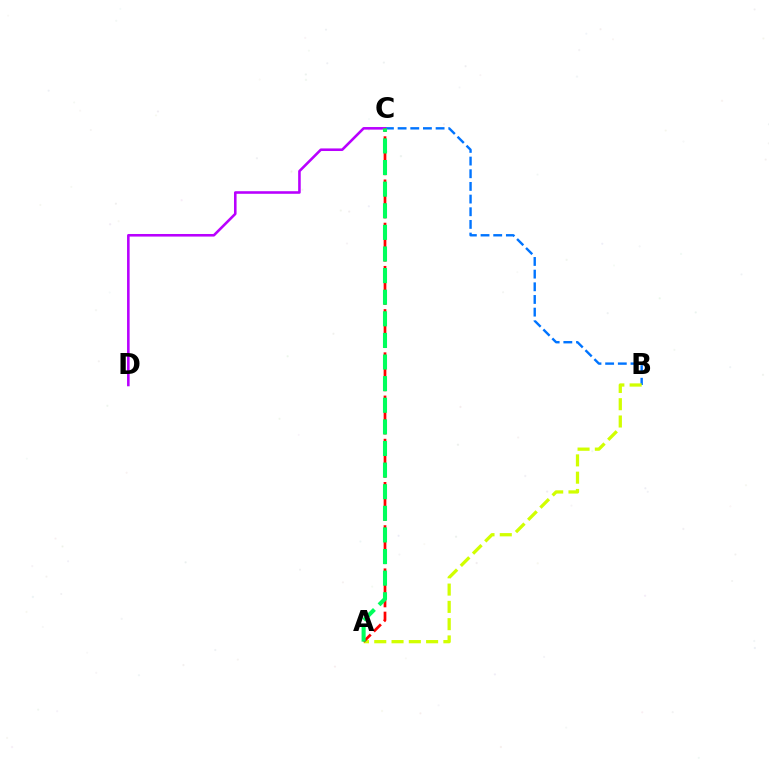{('B', 'C'): [{'color': '#0074ff', 'line_style': 'dashed', 'thickness': 1.72}], ('C', 'D'): [{'color': '#b900ff', 'line_style': 'solid', 'thickness': 1.86}], ('A', 'B'): [{'color': '#d1ff00', 'line_style': 'dashed', 'thickness': 2.35}], ('A', 'C'): [{'color': '#ff0000', 'line_style': 'dashed', 'thickness': 1.96}, {'color': '#00ff5c', 'line_style': 'dashed', 'thickness': 2.94}]}